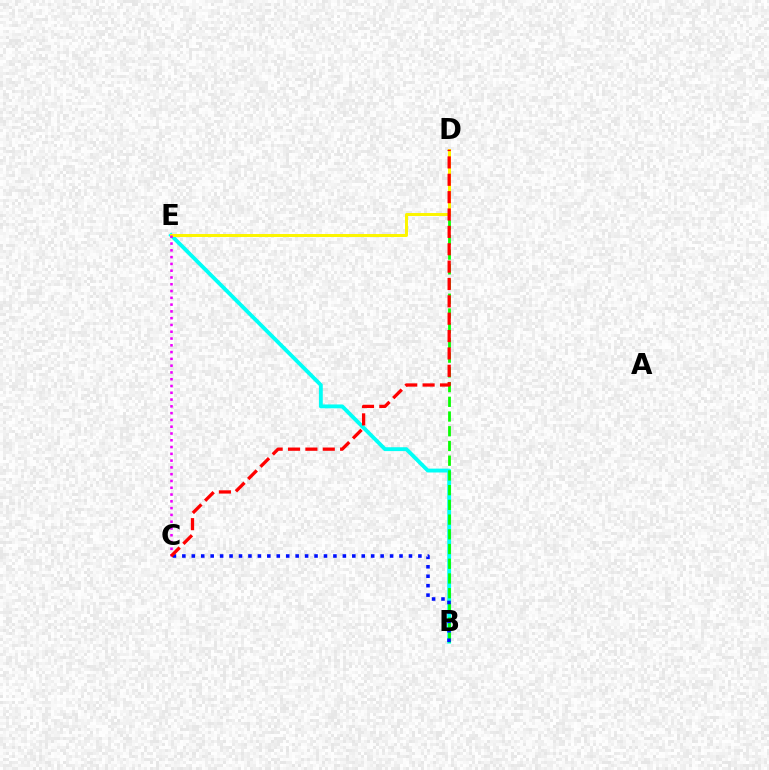{('B', 'E'): [{'color': '#00fff6', 'line_style': 'solid', 'thickness': 2.78}], ('B', 'D'): [{'color': '#08ff00', 'line_style': 'dashed', 'thickness': 2.0}], ('D', 'E'): [{'color': '#fcf500', 'line_style': 'solid', 'thickness': 2.15}], ('C', 'E'): [{'color': '#ee00ff', 'line_style': 'dotted', 'thickness': 1.84}], ('B', 'C'): [{'color': '#0010ff', 'line_style': 'dotted', 'thickness': 2.57}], ('C', 'D'): [{'color': '#ff0000', 'line_style': 'dashed', 'thickness': 2.36}]}